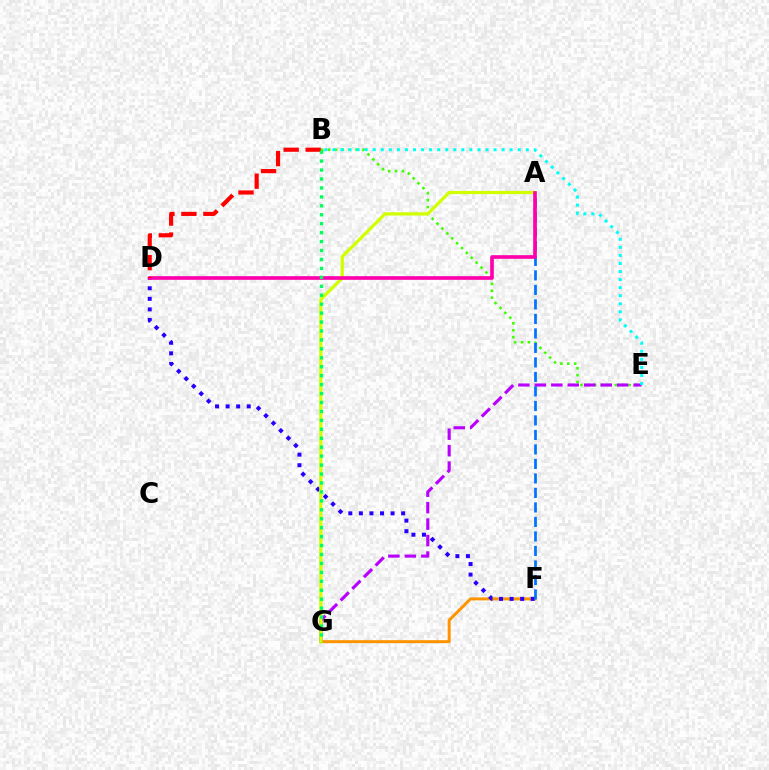{('F', 'G'): [{'color': '#ff9400', 'line_style': 'solid', 'thickness': 2.16}], ('B', 'E'): [{'color': '#3dff00', 'line_style': 'dotted', 'thickness': 1.87}, {'color': '#00fff6', 'line_style': 'dotted', 'thickness': 2.19}], ('D', 'F'): [{'color': '#2500ff', 'line_style': 'dotted', 'thickness': 2.87}], ('E', 'G'): [{'color': '#b900ff', 'line_style': 'dashed', 'thickness': 2.24}], ('A', 'F'): [{'color': '#0074ff', 'line_style': 'dashed', 'thickness': 1.97}], ('A', 'G'): [{'color': '#d1ff00', 'line_style': 'solid', 'thickness': 2.34}], ('A', 'D'): [{'color': '#ff00ac', 'line_style': 'solid', 'thickness': 2.64}], ('B', 'D'): [{'color': '#ff0000', 'line_style': 'dashed', 'thickness': 2.99}], ('B', 'G'): [{'color': '#00ff5c', 'line_style': 'dotted', 'thickness': 2.43}]}